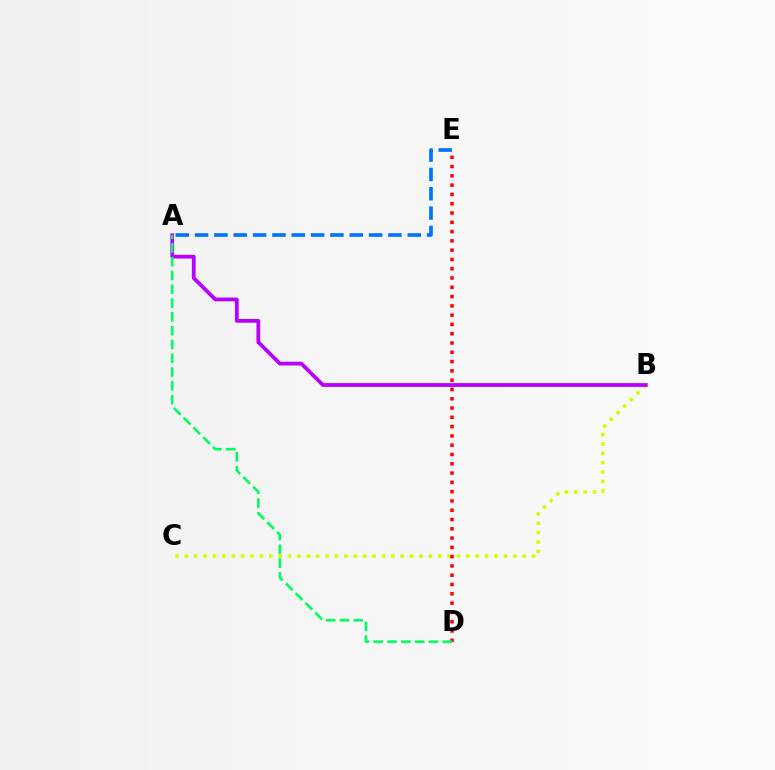{('B', 'C'): [{'color': '#d1ff00', 'line_style': 'dotted', 'thickness': 2.55}], ('D', 'E'): [{'color': '#ff0000', 'line_style': 'dotted', 'thickness': 2.52}], ('A', 'B'): [{'color': '#b900ff', 'line_style': 'solid', 'thickness': 2.71}], ('A', 'E'): [{'color': '#0074ff', 'line_style': 'dashed', 'thickness': 2.63}], ('A', 'D'): [{'color': '#00ff5c', 'line_style': 'dashed', 'thickness': 1.87}]}